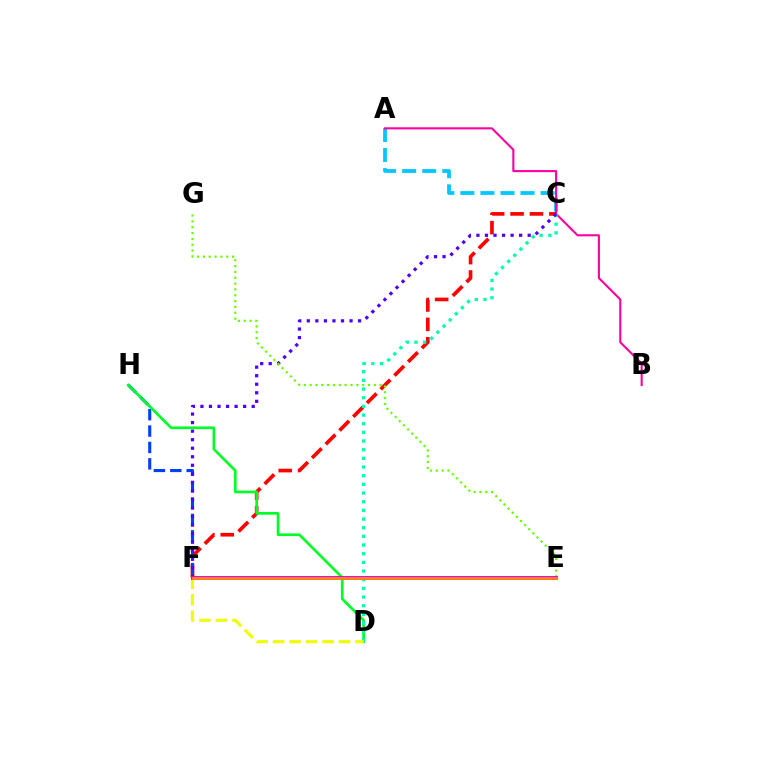{('A', 'C'): [{'color': '#00c7ff', 'line_style': 'dashed', 'thickness': 2.72}], ('A', 'B'): [{'color': '#ff00a0', 'line_style': 'solid', 'thickness': 1.51}], ('C', 'F'): [{'color': '#ff0000', 'line_style': 'dashed', 'thickness': 2.64}, {'color': '#4f00ff', 'line_style': 'dotted', 'thickness': 2.32}], ('F', 'H'): [{'color': '#003fff', 'line_style': 'dashed', 'thickness': 2.23}], ('D', 'H'): [{'color': '#00ff27', 'line_style': 'solid', 'thickness': 1.93}], ('C', 'D'): [{'color': '#00ffaf', 'line_style': 'dotted', 'thickness': 2.36}], ('D', 'F'): [{'color': '#eeff00', 'line_style': 'dashed', 'thickness': 2.24}], ('E', 'G'): [{'color': '#66ff00', 'line_style': 'dotted', 'thickness': 1.59}], ('E', 'F'): [{'color': '#d600ff', 'line_style': 'solid', 'thickness': 2.79}, {'color': '#ff8800', 'line_style': 'solid', 'thickness': 2.0}]}